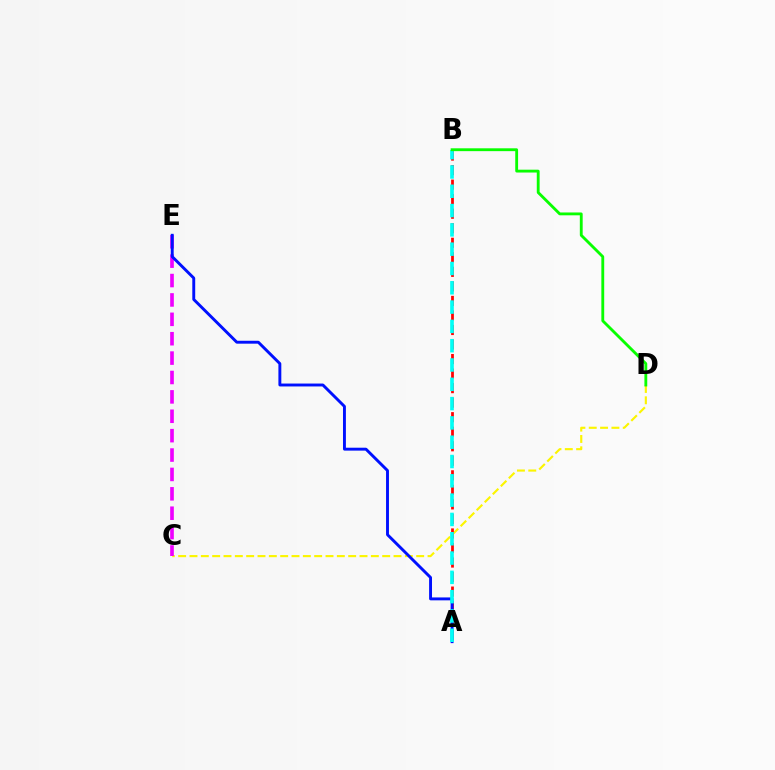{('C', 'D'): [{'color': '#fcf500', 'line_style': 'dashed', 'thickness': 1.54}], ('C', 'E'): [{'color': '#ee00ff', 'line_style': 'dashed', 'thickness': 2.63}], ('A', 'B'): [{'color': '#ff0000', 'line_style': 'dashed', 'thickness': 1.97}, {'color': '#00fff6', 'line_style': 'dashed', 'thickness': 2.62}], ('A', 'E'): [{'color': '#0010ff', 'line_style': 'solid', 'thickness': 2.09}], ('B', 'D'): [{'color': '#08ff00', 'line_style': 'solid', 'thickness': 2.05}]}